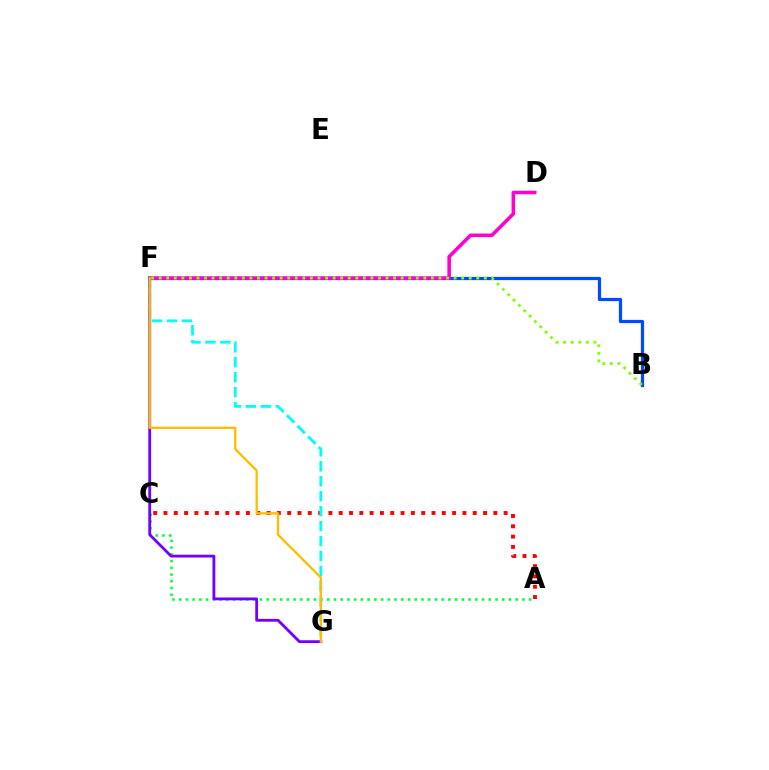{('A', 'C'): [{'color': '#00ff39', 'line_style': 'dotted', 'thickness': 1.83}, {'color': '#ff0000', 'line_style': 'dotted', 'thickness': 2.8}], ('B', 'F'): [{'color': '#004bff', 'line_style': 'solid', 'thickness': 2.32}, {'color': '#84ff00', 'line_style': 'dotted', 'thickness': 2.05}], ('D', 'F'): [{'color': '#ff00cf', 'line_style': 'solid', 'thickness': 2.56}], ('F', 'G'): [{'color': '#00fff6', 'line_style': 'dashed', 'thickness': 2.03}, {'color': '#7200ff', 'line_style': 'solid', 'thickness': 2.03}, {'color': '#ffbd00', 'line_style': 'solid', 'thickness': 1.68}]}